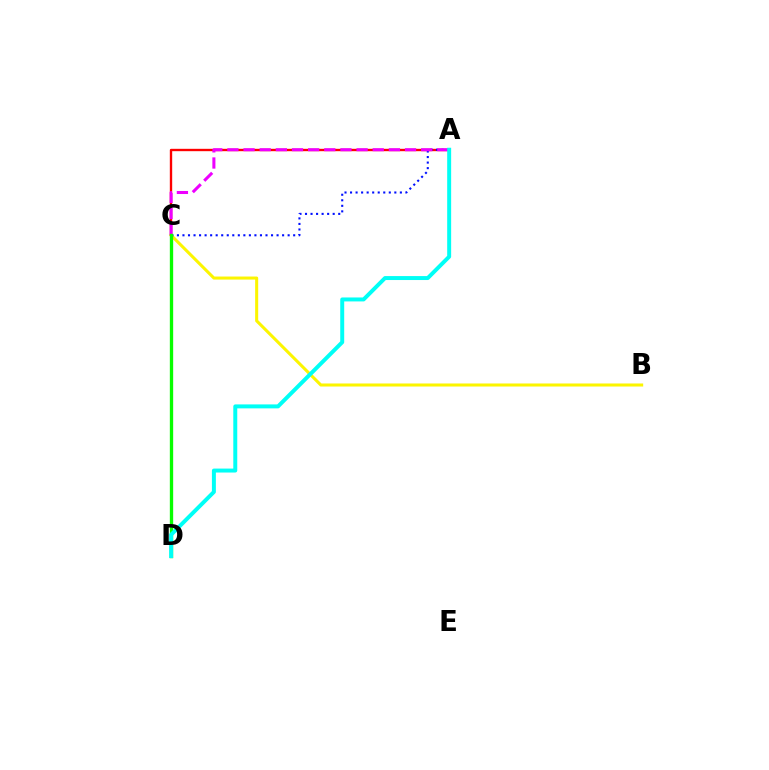{('A', 'C'): [{'color': '#ff0000', 'line_style': 'solid', 'thickness': 1.71}, {'color': '#0010ff', 'line_style': 'dotted', 'thickness': 1.5}, {'color': '#ee00ff', 'line_style': 'dashed', 'thickness': 2.19}], ('B', 'C'): [{'color': '#fcf500', 'line_style': 'solid', 'thickness': 2.19}], ('C', 'D'): [{'color': '#08ff00', 'line_style': 'solid', 'thickness': 2.4}], ('A', 'D'): [{'color': '#00fff6', 'line_style': 'solid', 'thickness': 2.85}]}